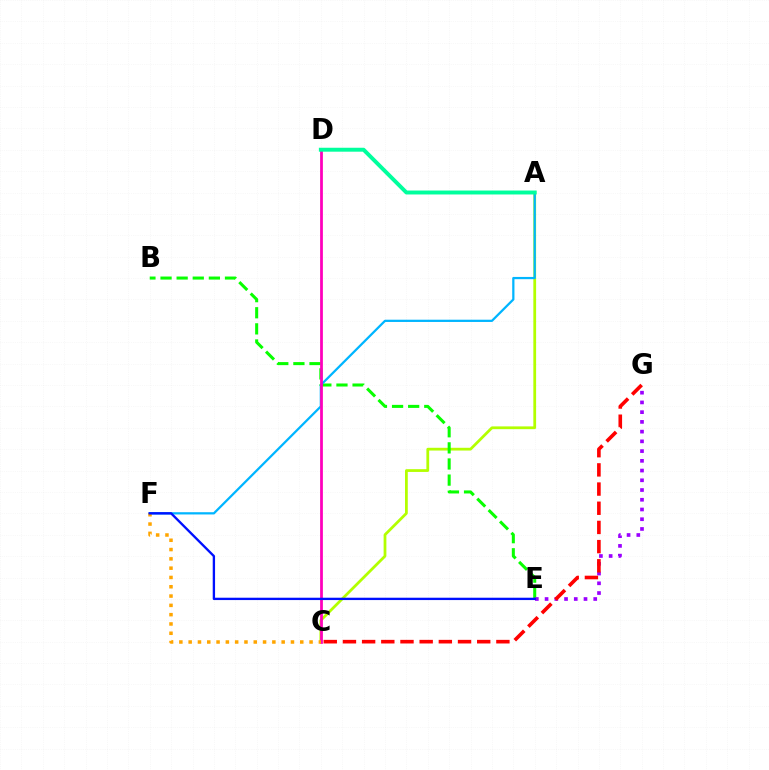{('A', 'C'): [{'color': '#b3ff00', 'line_style': 'solid', 'thickness': 1.99}], ('B', 'E'): [{'color': '#08ff00', 'line_style': 'dashed', 'thickness': 2.19}], ('A', 'F'): [{'color': '#00b5ff', 'line_style': 'solid', 'thickness': 1.62}], ('E', 'G'): [{'color': '#9b00ff', 'line_style': 'dotted', 'thickness': 2.64}], ('C', 'D'): [{'color': '#ff00bd', 'line_style': 'solid', 'thickness': 1.99}], ('C', 'F'): [{'color': '#ffa500', 'line_style': 'dotted', 'thickness': 2.53}], ('C', 'G'): [{'color': '#ff0000', 'line_style': 'dashed', 'thickness': 2.61}], ('A', 'D'): [{'color': '#00ff9d', 'line_style': 'solid', 'thickness': 2.83}], ('E', 'F'): [{'color': '#0010ff', 'line_style': 'solid', 'thickness': 1.69}]}